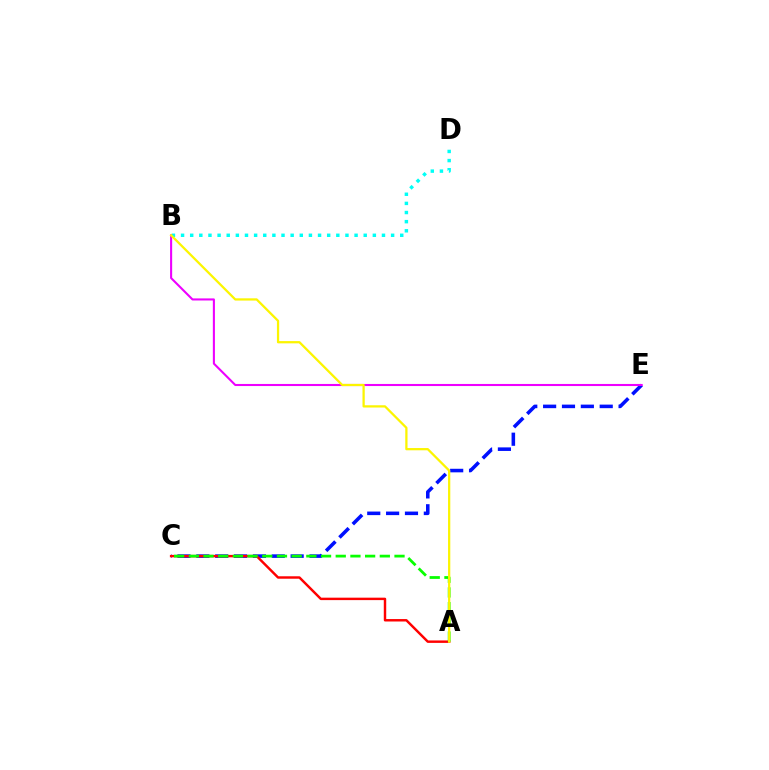{('C', 'E'): [{'color': '#0010ff', 'line_style': 'dashed', 'thickness': 2.56}], ('B', 'D'): [{'color': '#00fff6', 'line_style': 'dotted', 'thickness': 2.48}], ('A', 'C'): [{'color': '#ff0000', 'line_style': 'solid', 'thickness': 1.76}, {'color': '#08ff00', 'line_style': 'dashed', 'thickness': 2.0}], ('B', 'E'): [{'color': '#ee00ff', 'line_style': 'solid', 'thickness': 1.5}], ('A', 'B'): [{'color': '#fcf500', 'line_style': 'solid', 'thickness': 1.63}]}